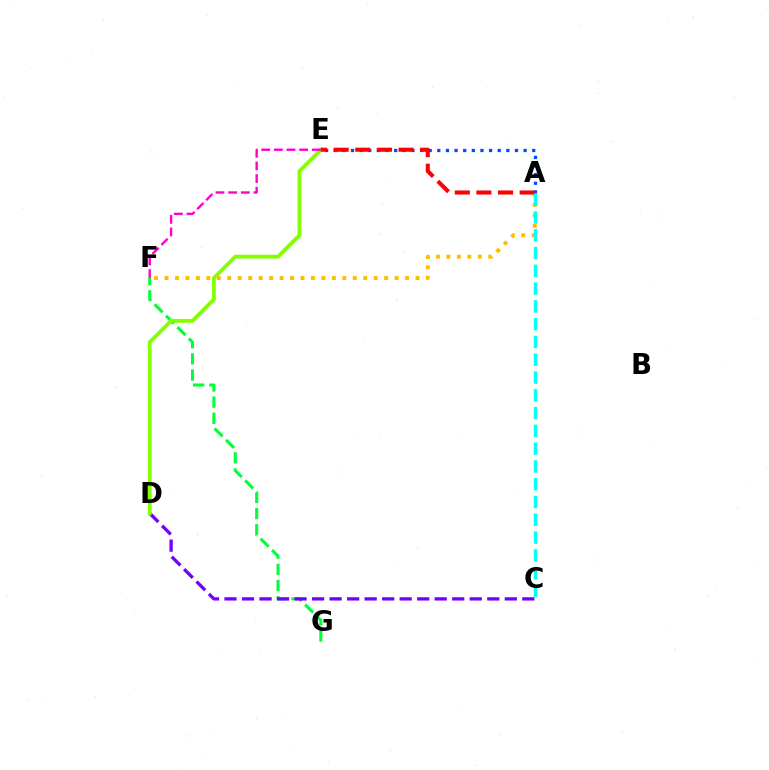{('F', 'G'): [{'color': '#00ff39', 'line_style': 'dashed', 'thickness': 2.19}], ('C', 'D'): [{'color': '#7200ff', 'line_style': 'dashed', 'thickness': 2.38}], ('D', 'E'): [{'color': '#84ff00', 'line_style': 'solid', 'thickness': 2.76}], ('A', 'F'): [{'color': '#ffbd00', 'line_style': 'dotted', 'thickness': 2.84}], ('E', 'F'): [{'color': '#ff00cf', 'line_style': 'dashed', 'thickness': 1.72}], ('A', 'E'): [{'color': '#004bff', 'line_style': 'dotted', 'thickness': 2.34}, {'color': '#ff0000', 'line_style': 'dashed', 'thickness': 2.94}], ('A', 'C'): [{'color': '#00fff6', 'line_style': 'dashed', 'thickness': 2.42}]}